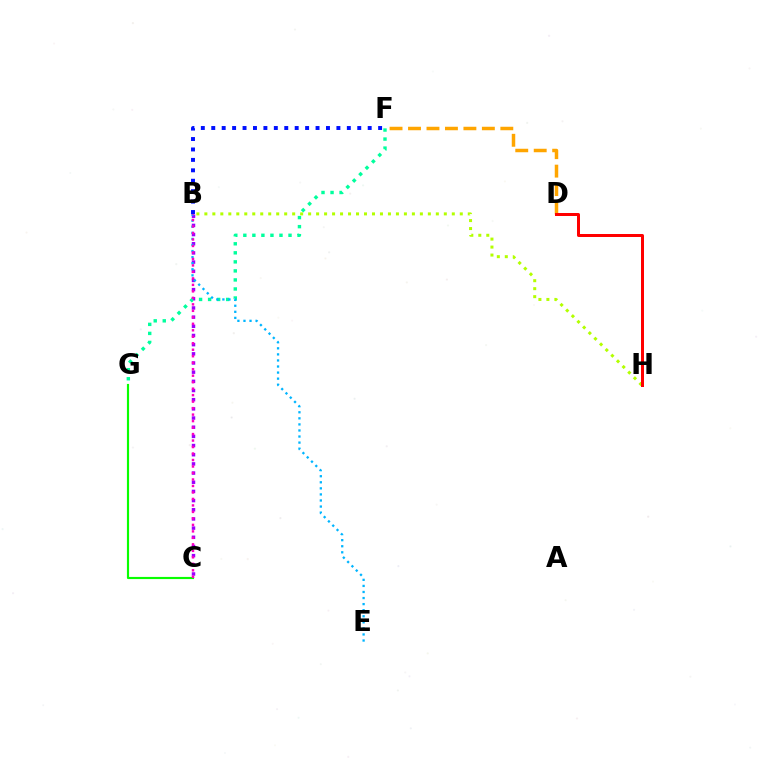{('B', 'C'): [{'color': '#9b00ff', 'line_style': 'dotted', 'thickness': 2.49}, {'color': '#ff00bd', 'line_style': 'dotted', 'thickness': 1.76}], ('F', 'G'): [{'color': '#00ff9d', 'line_style': 'dotted', 'thickness': 2.45}], ('C', 'G'): [{'color': '#08ff00', 'line_style': 'solid', 'thickness': 1.55}], ('B', 'E'): [{'color': '#00b5ff', 'line_style': 'dotted', 'thickness': 1.65}], ('D', 'F'): [{'color': '#ffa500', 'line_style': 'dashed', 'thickness': 2.51}], ('B', 'H'): [{'color': '#b3ff00', 'line_style': 'dotted', 'thickness': 2.17}], ('B', 'F'): [{'color': '#0010ff', 'line_style': 'dotted', 'thickness': 2.83}], ('D', 'H'): [{'color': '#ff0000', 'line_style': 'solid', 'thickness': 2.16}]}